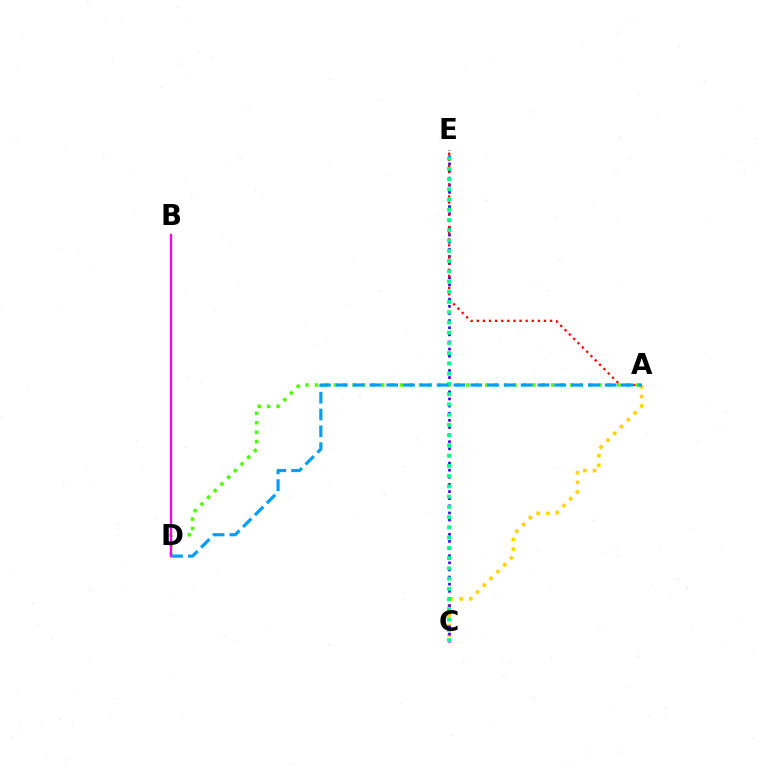{('A', 'C'): [{'color': '#ffd500', 'line_style': 'dotted', 'thickness': 2.61}], ('A', 'D'): [{'color': '#4fff00', 'line_style': 'dotted', 'thickness': 2.57}, {'color': '#009eff', 'line_style': 'dashed', 'thickness': 2.28}], ('C', 'E'): [{'color': '#3700ff', 'line_style': 'dotted', 'thickness': 1.94}, {'color': '#00ff86', 'line_style': 'dotted', 'thickness': 2.78}], ('A', 'E'): [{'color': '#ff0000', 'line_style': 'dotted', 'thickness': 1.66}], ('B', 'D'): [{'color': '#ff00ed', 'line_style': 'solid', 'thickness': 1.65}]}